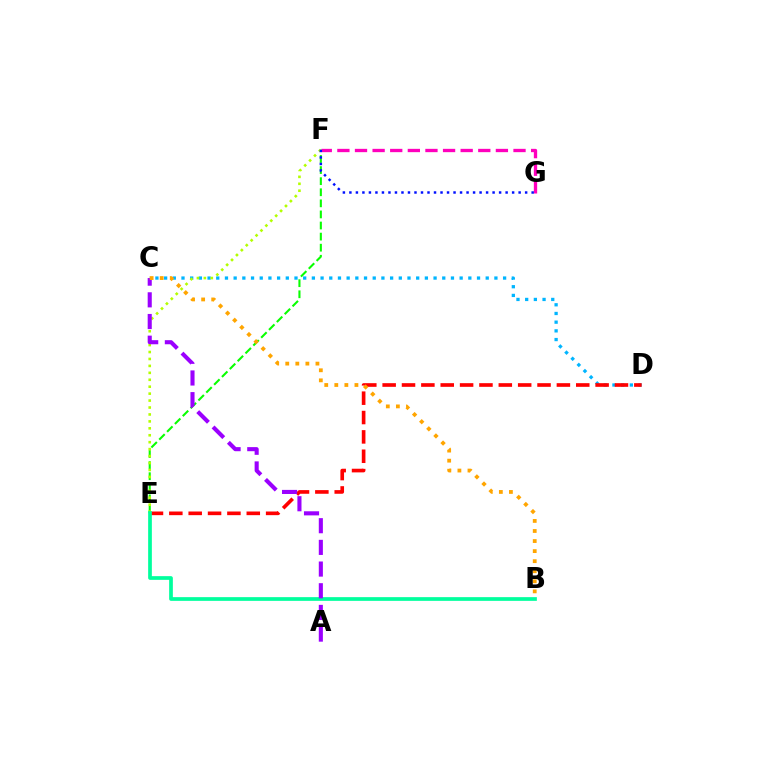{('E', 'F'): [{'color': '#08ff00', 'line_style': 'dashed', 'thickness': 1.51}, {'color': '#b3ff00', 'line_style': 'dotted', 'thickness': 1.88}], ('C', 'D'): [{'color': '#00b5ff', 'line_style': 'dotted', 'thickness': 2.36}], ('D', 'E'): [{'color': '#ff0000', 'line_style': 'dashed', 'thickness': 2.63}], ('F', 'G'): [{'color': '#ff00bd', 'line_style': 'dashed', 'thickness': 2.39}, {'color': '#0010ff', 'line_style': 'dotted', 'thickness': 1.77}], ('B', 'E'): [{'color': '#00ff9d', 'line_style': 'solid', 'thickness': 2.67}], ('A', 'C'): [{'color': '#9b00ff', 'line_style': 'dashed', 'thickness': 2.95}], ('B', 'C'): [{'color': '#ffa500', 'line_style': 'dotted', 'thickness': 2.73}]}